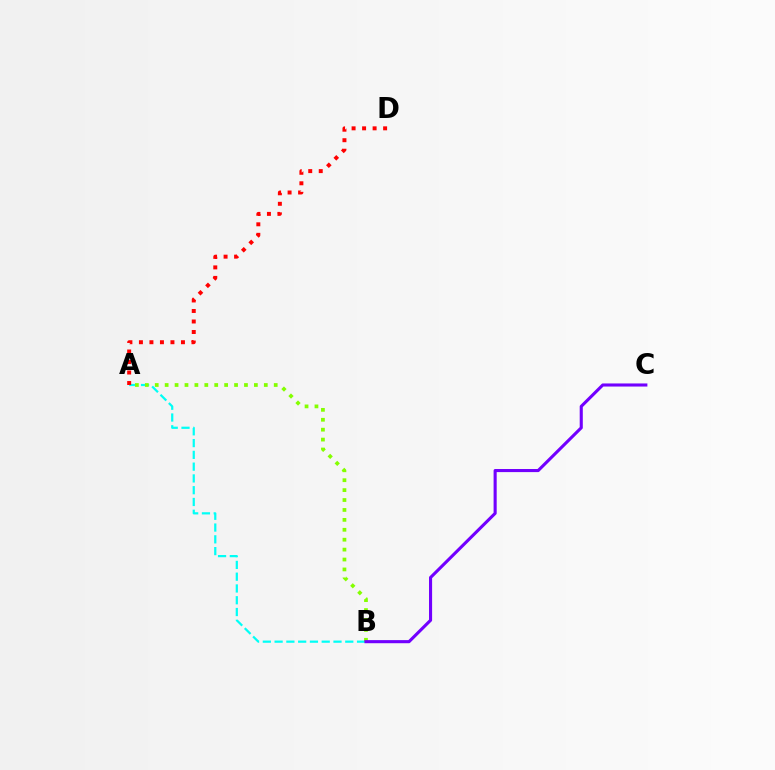{('A', 'B'): [{'color': '#00fff6', 'line_style': 'dashed', 'thickness': 1.6}, {'color': '#84ff00', 'line_style': 'dotted', 'thickness': 2.69}], ('B', 'C'): [{'color': '#7200ff', 'line_style': 'solid', 'thickness': 2.23}], ('A', 'D'): [{'color': '#ff0000', 'line_style': 'dotted', 'thickness': 2.86}]}